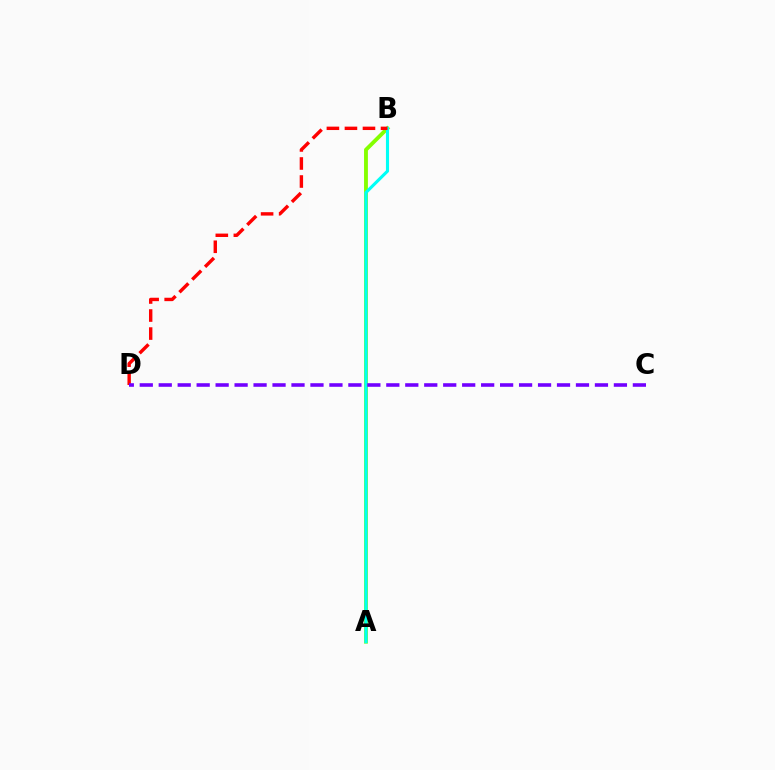{('A', 'B'): [{'color': '#84ff00', 'line_style': 'solid', 'thickness': 2.77}, {'color': '#00fff6', 'line_style': 'solid', 'thickness': 2.24}], ('B', 'D'): [{'color': '#ff0000', 'line_style': 'dashed', 'thickness': 2.45}], ('C', 'D'): [{'color': '#7200ff', 'line_style': 'dashed', 'thickness': 2.58}]}